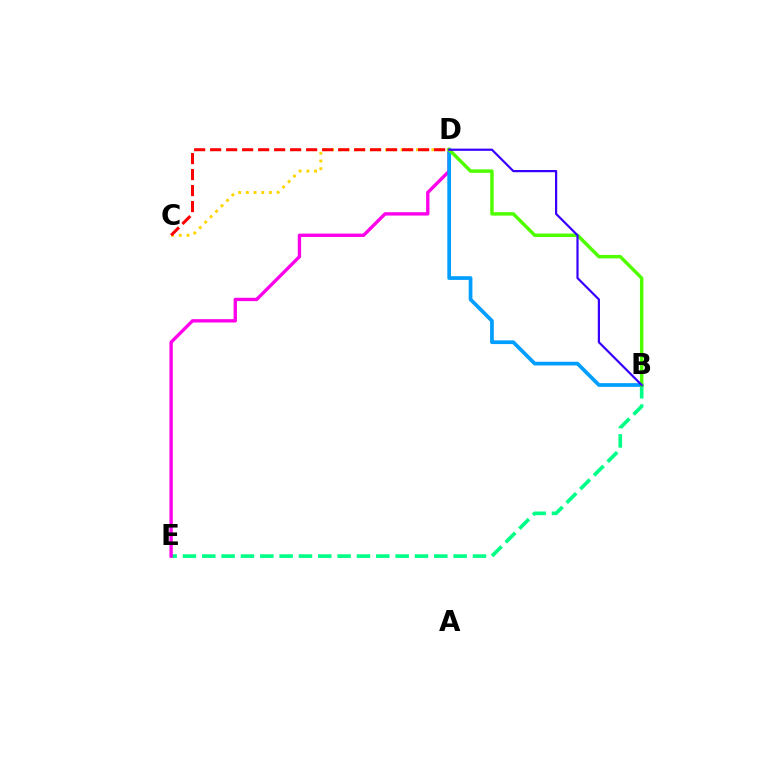{('B', 'E'): [{'color': '#00ff86', 'line_style': 'dashed', 'thickness': 2.63}], ('D', 'E'): [{'color': '#ff00ed', 'line_style': 'solid', 'thickness': 2.41}], ('B', 'D'): [{'color': '#009eff', 'line_style': 'solid', 'thickness': 2.67}, {'color': '#4fff00', 'line_style': 'solid', 'thickness': 2.49}, {'color': '#3700ff', 'line_style': 'solid', 'thickness': 1.58}], ('C', 'D'): [{'color': '#ffd500', 'line_style': 'dotted', 'thickness': 2.09}, {'color': '#ff0000', 'line_style': 'dashed', 'thickness': 2.17}]}